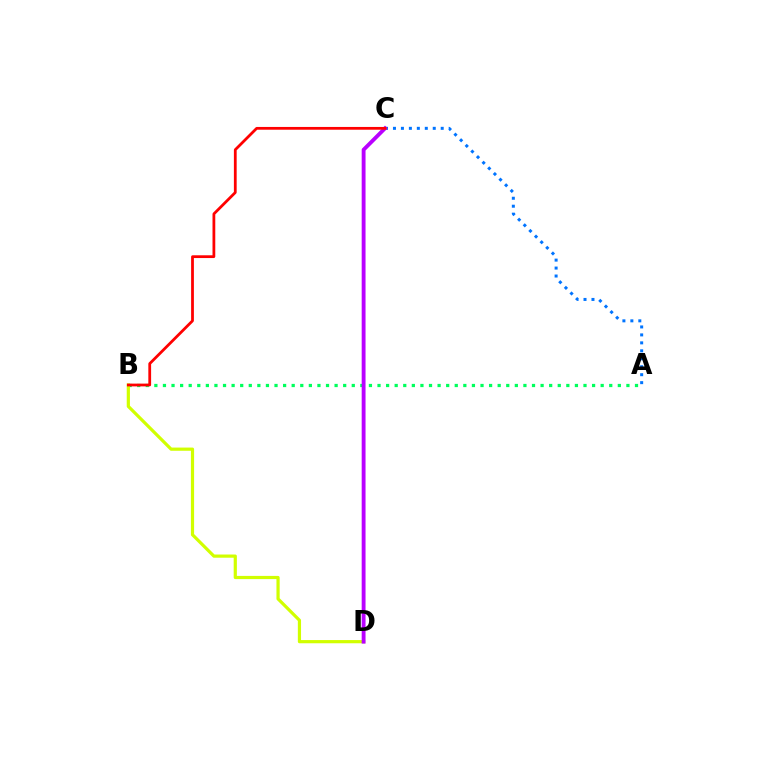{('A', 'B'): [{'color': '#00ff5c', 'line_style': 'dotted', 'thickness': 2.33}], ('B', 'D'): [{'color': '#d1ff00', 'line_style': 'solid', 'thickness': 2.3}], ('A', 'C'): [{'color': '#0074ff', 'line_style': 'dotted', 'thickness': 2.16}], ('C', 'D'): [{'color': '#b900ff', 'line_style': 'solid', 'thickness': 2.77}], ('B', 'C'): [{'color': '#ff0000', 'line_style': 'solid', 'thickness': 2.0}]}